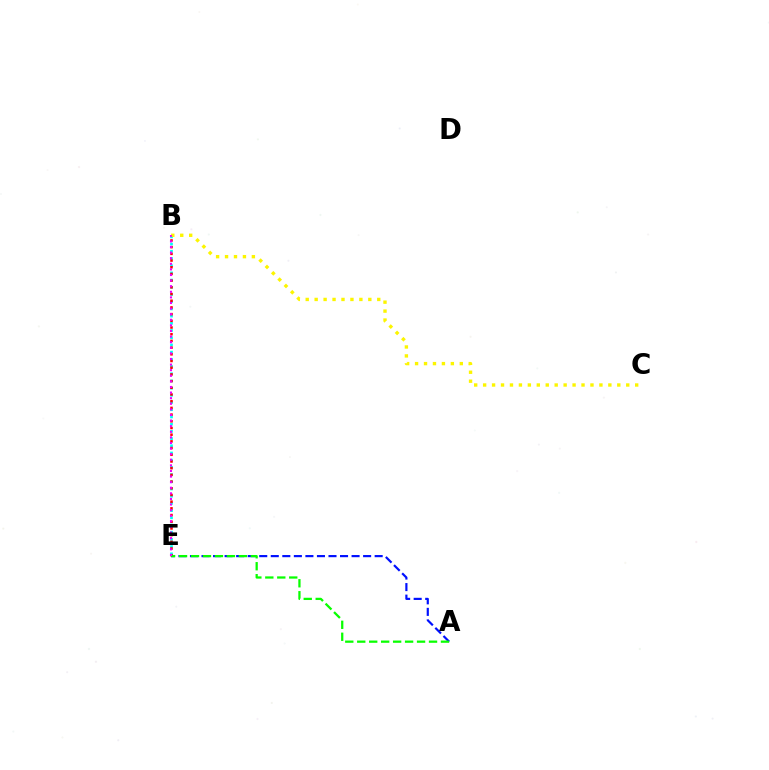{('B', 'E'): [{'color': '#00fff6', 'line_style': 'dotted', 'thickness': 1.96}, {'color': '#ff0000', 'line_style': 'dotted', 'thickness': 1.82}, {'color': '#ee00ff', 'line_style': 'dotted', 'thickness': 1.52}], ('B', 'C'): [{'color': '#fcf500', 'line_style': 'dotted', 'thickness': 2.43}], ('A', 'E'): [{'color': '#0010ff', 'line_style': 'dashed', 'thickness': 1.57}, {'color': '#08ff00', 'line_style': 'dashed', 'thickness': 1.63}]}